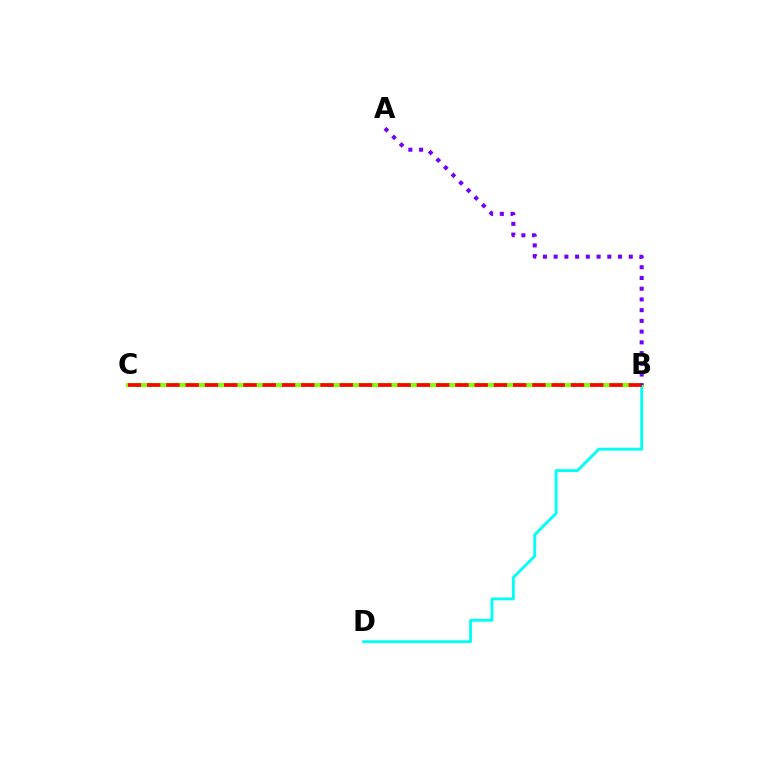{('B', 'D'): [{'color': '#00fff6', 'line_style': 'solid', 'thickness': 2.05}], ('B', 'C'): [{'color': '#84ff00', 'line_style': 'solid', 'thickness': 2.93}, {'color': '#ff0000', 'line_style': 'dashed', 'thickness': 2.62}], ('A', 'B'): [{'color': '#7200ff', 'line_style': 'dotted', 'thickness': 2.92}]}